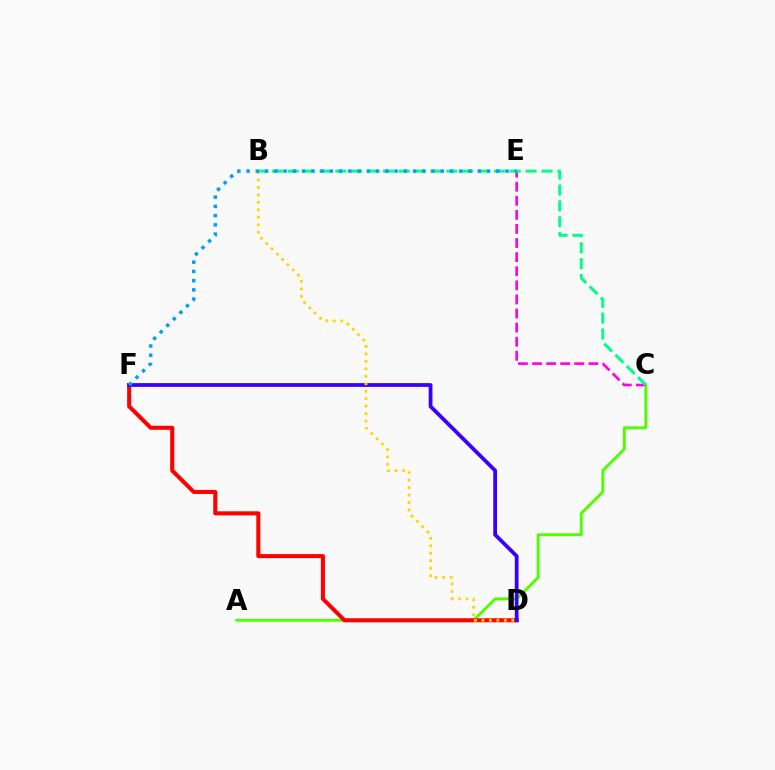{('A', 'C'): [{'color': '#4fff00', 'line_style': 'solid', 'thickness': 2.1}], ('D', 'F'): [{'color': '#ff0000', 'line_style': 'solid', 'thickness': 2.91}, {'color': '#3700ff', 'line_style': 'solid', 'thickness': 2.72}], ('C', 'E'): [{'color': '#ff00ed', 'line_style': 'dashed', 'thickness': 1.91}], ('B', 'C'): [{'color': '#00ff86', 'line_style': 'dashed', 'thickness': 2.15}], ('B', 'D'): [{'color': '#ffd500', 'line_style': 'dotted', 'thickness': 2.03}], ('E', 'F'): [{'color': '#009eff', 'line_style': 'dotted', 'thickness': 2.51}]}